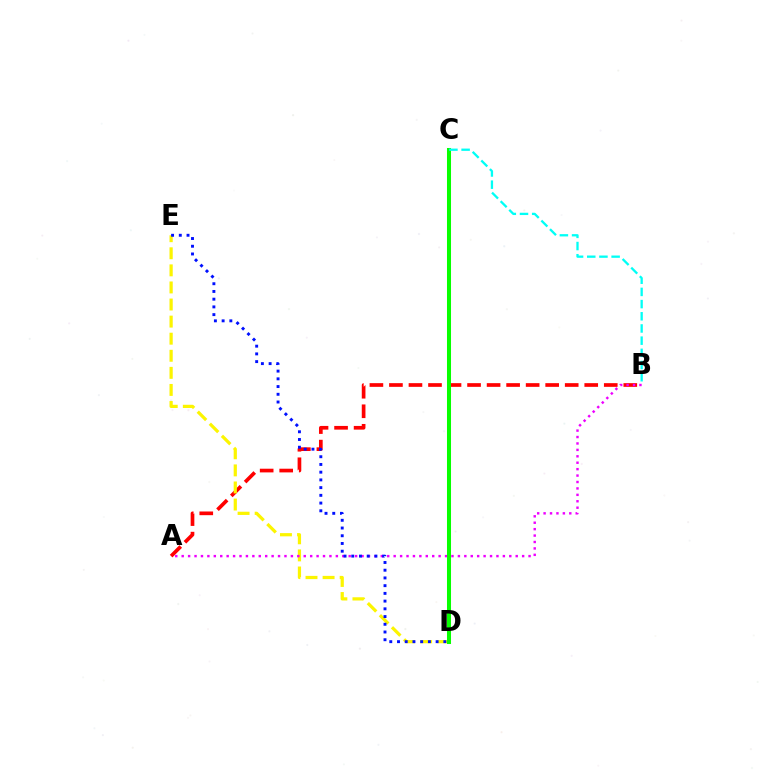{('A', 'B'): [{'color': '#ff0000', 'line_style': 'dashed', 'thickness': 2.65}, {'color': '#ee00ff', 'line_style': 'dotted', 'thickness': 1.75}], ('D', 'E'): [{'color': '#fcf500', 'line_style': 'dashed', 'thickness': 2.32}, {'color': '#0010ff', 'line_style': 'dotted', 'thickness': 2.1}], ('C', 'D'): [{'color': '#08ff00', 'line_style': 'solid', 'thickness': 2.91}], ('B', 'C'): [{'color': '#00fff6', 'line_style': 'dashed', 'thickness': 1.66}]}